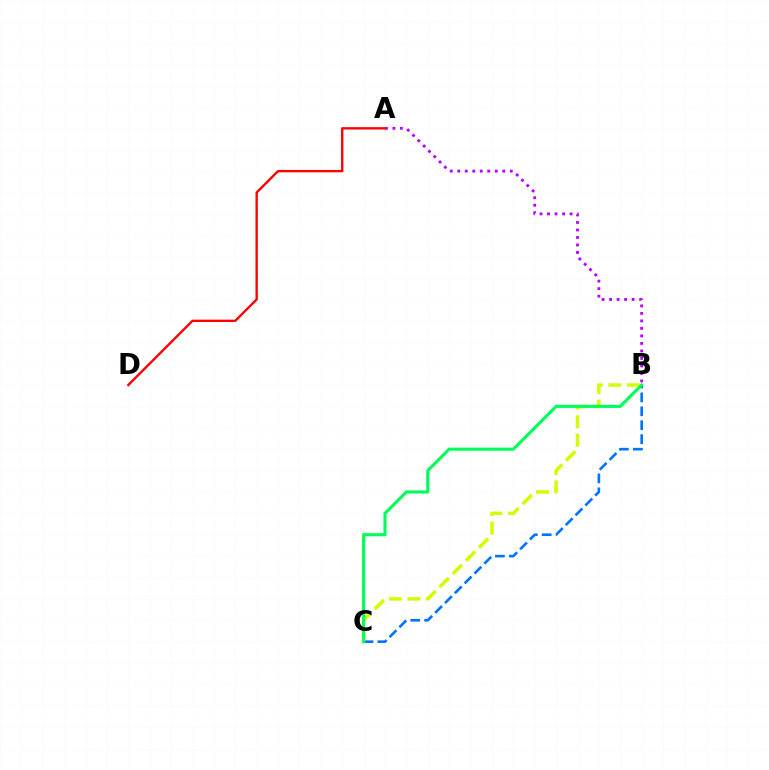{('B', 'C'): [{'color': '#0074ff', 'line_style': 'dashed', 'thickness': 1.89}, {'color': '#d1ff00', 'line_style': 'dashed', 'thickness': 2.52}, {'color': '#00ff5c', 'line_style': 'solid', 'thickness': 2.24}], ('A', 'B'): [{'color': '#b900ff', 'line_style': 'dotted', 'thickness': 2.04}], ('A', 'D'): [{'color': '#ff0000', 'line_style': 'solid', 'thickness': 1.7}]}